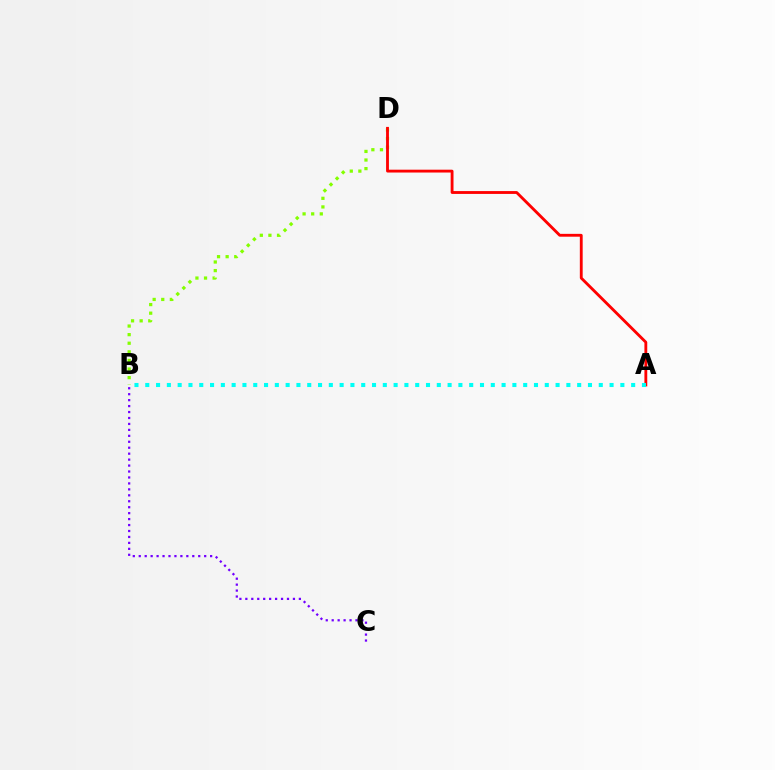{('B', 'D'): [{'color': '#84ff00', 'line_style': 'dotted', 'thickness': 2.34}], ('A', 'D'): [{'color': '#ff0000', 'line_style': 'solid', 'thickness': 2.05}], ('B', 'C'): [{'color': '#7200ff', 'line_style': 'dotted', 'thickness': 1.62}], ('A', 'B'): [{'color': '#00fff6', 'line_style': 'dotted', 'thickness': 2.93}]}